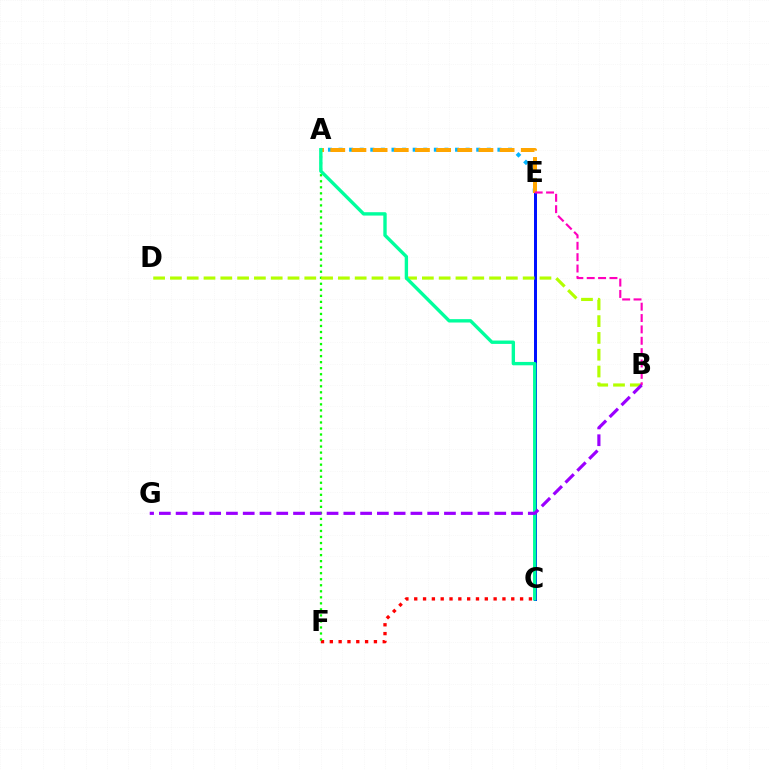{('C', 'F'): [{'color': '#ff0000', 'line_style': 'dotted', 'thickness': 2.4}], ('A', 'E'): [{'color': '#00b5ff', 'line_style': 'dotted', 'thickness': 2.88}, {'color': '#ffa500', 'line_style': 'dashed', 'thickness': 2.88}], ('C', 'E'): [{'color': '#0010ff', 'line_style': 'solid', 'thickness': 2.15}], ('A', 'F'): [{'color': '#08ff00', 'line_style': 'dotted', 'thickness': 1.64}], ('B', 'D'): [{'color': '#b3ff00', 'line_style': 'dashed', 'thickness': 2.28}], ('A', 'C'): [{'color': '#00ff9d', 'line_style': 'solid', 'thickness': 2.43}], ('B', 'E'): [{'color': '#ff00bd', 'line_style': 'dashed', 'thickness': 1.54}], ('B', 'G'): [{'color': '#9b00ff', 'line_style': 'dashed', 'thickness': 2.28}]}